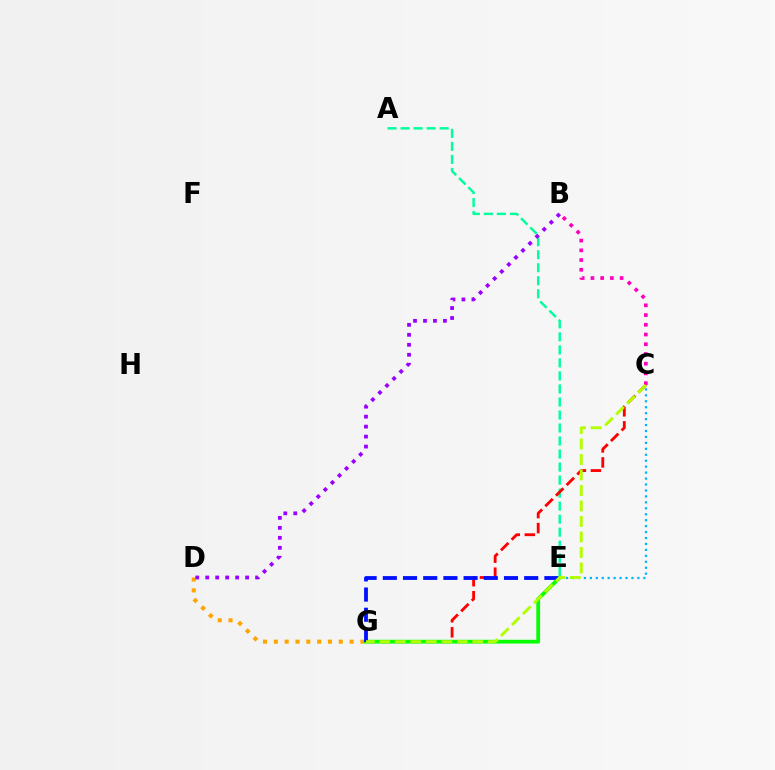{('C', 'E'): [{'color': '#00b5ff', 'line_style': 'dotted', 'thickness': 1.62}], ('A', 'E'): [{'color': '#00ff9d', 'line_style': 'dashed', 'thickness': 1.77}], ('C', 'G'): [{'color': '#ff0000', 'line_style': 'dashed', 'thickness': 2.04}, {'color': '#b3ff00', 'line_style': 'dashed', 'thickness': 2.11}], ('D', 'G'): [{'color': '#ffa500', 'line_style': 'dotted', 'thickness': 2.94}], ('E', 'G'): [{'color': '#08ff00', 'line_style': 'solid', 'thickness': 2.72}, {'color': '#0010ff', 'line_style': 'dashed', 'thickness': 2.74}], ('B', 'C'): [{'color': '#ff00bd', 'line_style': 'dotted', 'thickness': 2.64}], ('B', 'D'): [{'color': '#9b00ff', 'line_style': 'dotted', 'thickness': 2.71}]}